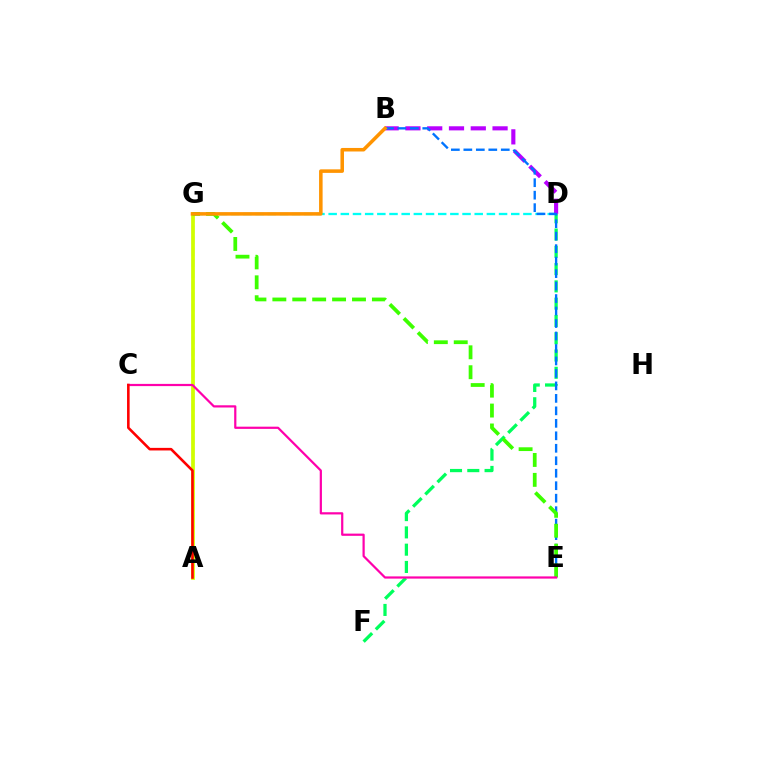{('D', 'F'): [{'color': '#00ff5c', 'line_style': 'dashed', 'thickness': 2.35}], ('D', 'G'): [{'color': '#00fff6', 'line_style': 'dashed', 'thickness': 1.65}], ('A', 'G'): [{'color': '#2500ff', 'line_style': 'dashed', 'thickness': 1.51}, {'color': '#d1ff00', 'line_style': 'solid', 'thickness': 2.68}], ('B', 'D'): [{'color': '#b900ff', 'line_style': 'dashed', 'thickness': 2.96}], ('B', 'E'): [{'color': '#0074ff', 'line_style': 'dashed', 'thickness': 1.69}], ('E', 'G'): [{'color': '#3dff00', 'line_style': 'dashed', 'thickness': 2.7}], ('B', 'G'): [{'color': '#ff9400', 'line_style': 'solid', 'thickness': 2.55}], ('C', 'E'): [{'color': '#ff00ac', 'line_style': 'solid', 'thickness': 1.59}], ('A', 'C'): [{'color': '#ff0000', 'line_style': 'solid', 'thickness': 1.87}]}